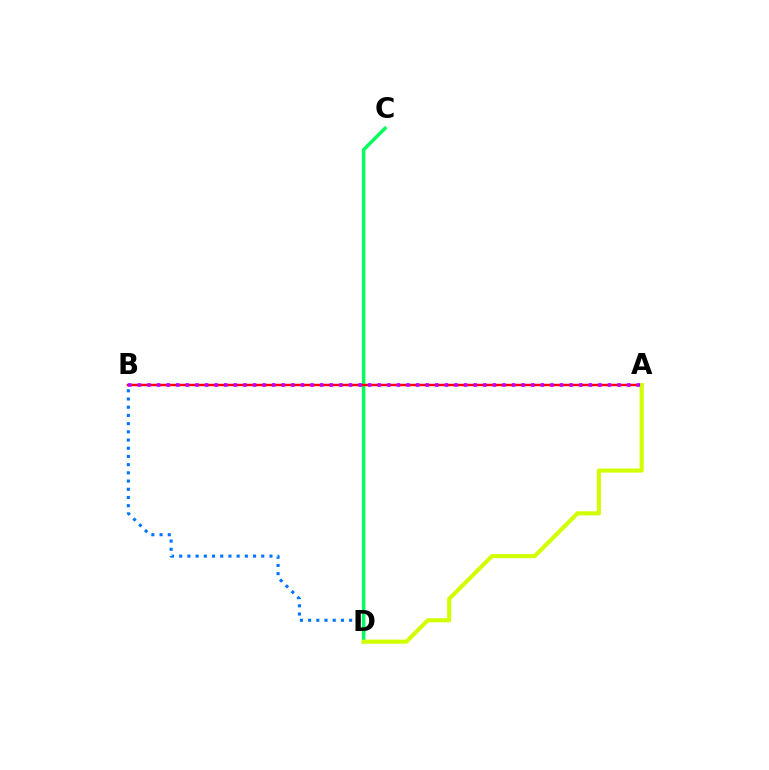{('B', 'D'): [{'color': '#0074ff', 'line_style': 'dotted', 'thickness': 2.23}], ('C', 'D'): [{'color': '#00ff5c', 'line_style': 'solid', 'thickness': 2.48}], ('A', 'B'): [{'color': '#ff0000', 'line_style': 'solid', 'thickness': 1.76}, {'color': '#b900ff', 'line_style': 'dotted', 'thickness': 2.61}], ('A', 'D'): [{'color': '#d1ff00', 'line_style': 'solid', 'thickness': 2.95}]}